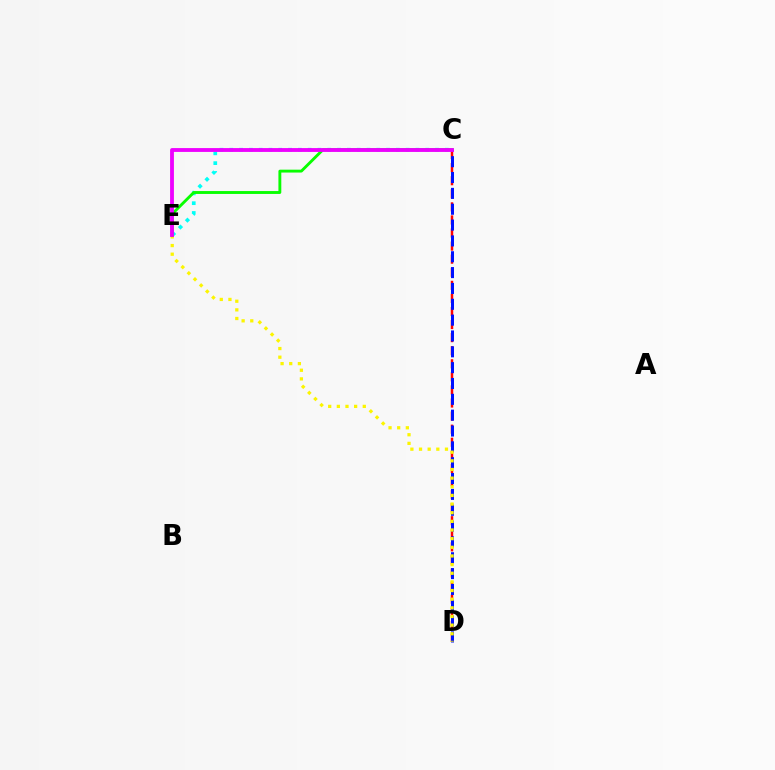{('C', 'E'): [{'color': '#00fff6', 'line_style': 'dotted', 'thickness': 2.66}, {'color': '#08ff00', 'line_style': 'solid', 'thickness': 2.07}, {'color': '#ee00ff', 'line_style': 'solid', 'thickness': 2.76}], ('C', 'D'): [{'color': '#ff0000', 'line_style': 'dashed', 'thickness': 1.78}, {'color': '#0010ff', 'line_style': 'dashed', 'thickness': 2.15}], ('D', 'E'): [{'color': '#fcf500', 'line_style': 'dotted', 'thickness': 2.35}]}